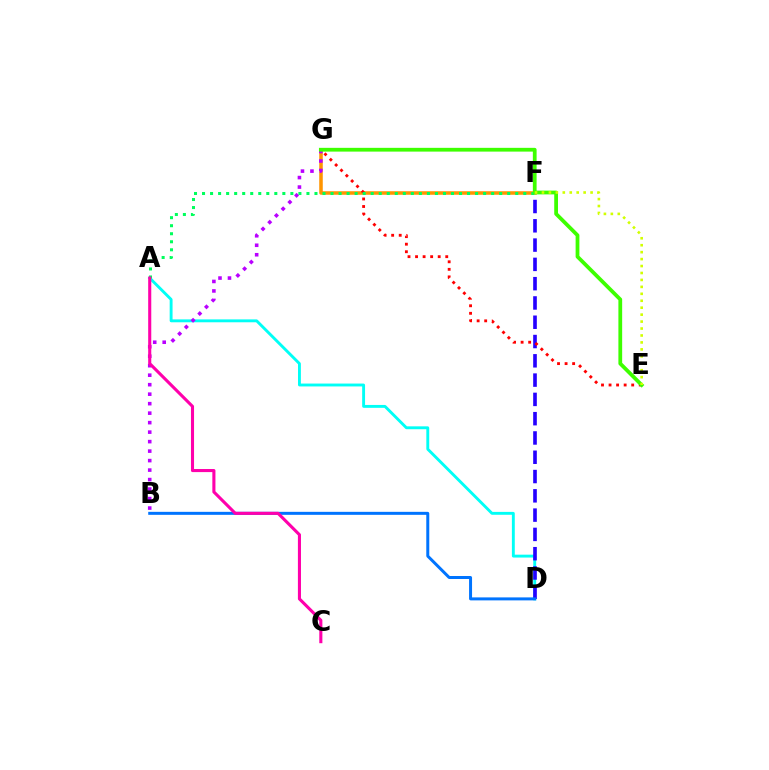{('F', 'G'): [{'color': '#ff9400', 'line_style': 'solid', 'thickness': 2.54}], ('A', 'D'): [{'color': '#00fff6', 'line_style': 'solid', 'thickness': 2.08}], ('D', 'F'): [{'color': '#2500ff', 'line_style': 'dashed', 'thickness': 2.62}], ('E', 'G'): [{'color': '#ff0000', 'line_style': 'dotted', 'thickness': 2.05}, {'color': '#3dff00', 'line_style': 'solid', 'thickness': 2.71}], ('B', 'D'): [{'color': '#0074ff', 'line_style': 'solid', 'thickness': 2.15}], ('B', 'G'): [{'color': '#b900ff', 'line_style': 'dotted', 'thickness': 2.58}], ('A', 'F'): [{'color': '#00ff5c', 'line_style': 'dotted', 'thickness': 2.18}], ('A', 'C'): [{'color': '#ff00ac', 'line_style': 'solid', 'thickness': 2.22}], ('E', 'F'): [{'color': '#d1ff00', 'line_style': 'dotted', 'thickness': 1.89}]}